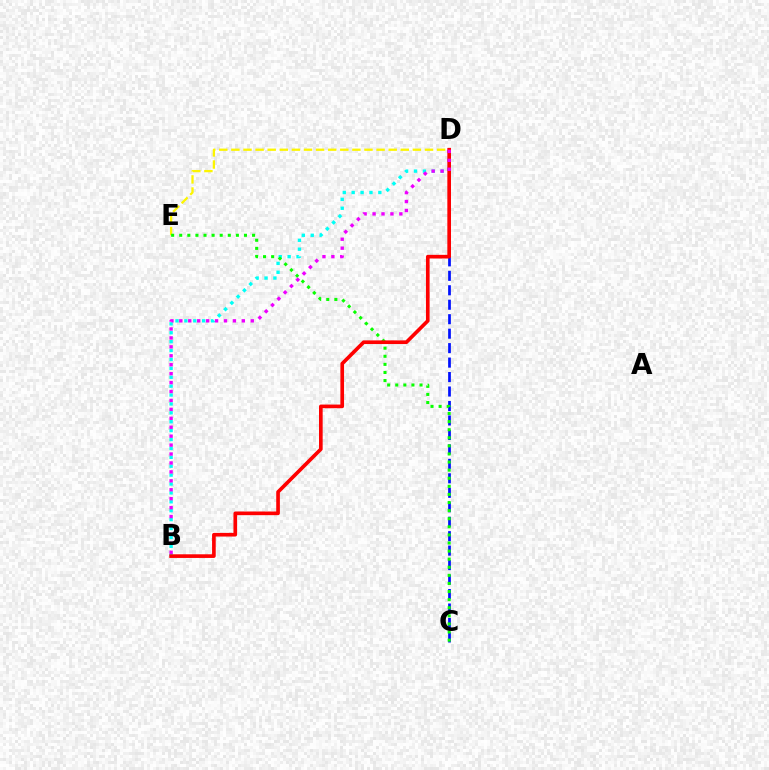{('C', 'D'): [{'color': '#0010ff', 'line_style': 'dashed', 'thickness': 1.97}], ('D', 'E'): [{'color': '#fcf500', 'line_style': 'dashed', 'thickness': 1.64}], ('B', 'D'): [{'color': '#00fff6', 'line_style': 'dotted', 'thickness': 2.42}, {'color': '#ff0000', 'line_style': 'solid', 'thickness': 2.63}, {'color': '#ee00ff', 'line_style': 'dotted', 'thickness': 2.43}], ('C', 'E'): [{'color': '#08ff00', 'line_style': 'dotted', 'thickness': 2.2}]}